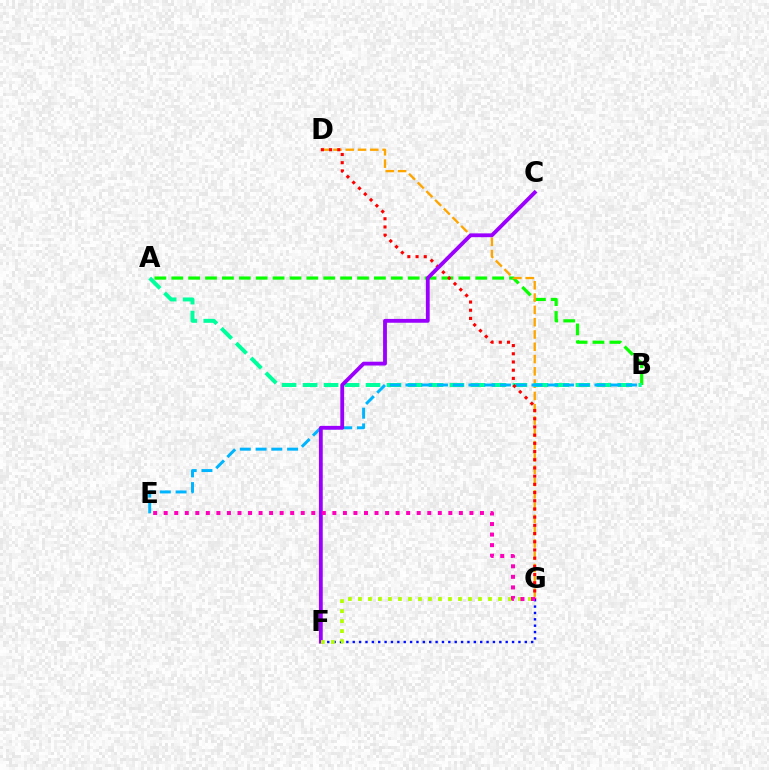{('A', 'B'): [{'color': '#08ff00', 'line_style': 'dashed', 'thickness': 2.29}, {'color': '#00ff9d', 'line_style': 'dashed', 'thickness': 2.85}], ('F', 'G'): [{'color': '#0010ff', 'line_style': 'dotted', 'thickness': 1.73}, {'color': '#b3ff00', 'line_style': 'dotted', 'thickness': 2.72}], ('D', 'G'): [{'color': '#ffa500', 'line_style': 'dashed', 'thickness': 1.67}, {'color': '#ff0000', 'line_style': 'dotted', 'thickness': 2.23}], ('B', 'E'): [{'color': '#00b5ff', 'line_style': 'dashed', 'thickness': 2.14}], ('C', 'F'): [{'color': '#9b00ff', 'line_style': 'solid', 'thickness': 2.75}], ('E', 'G'): [{'color': '#ff00bd', 'line_style': 'dotted', 'thickness': 2.86}]}